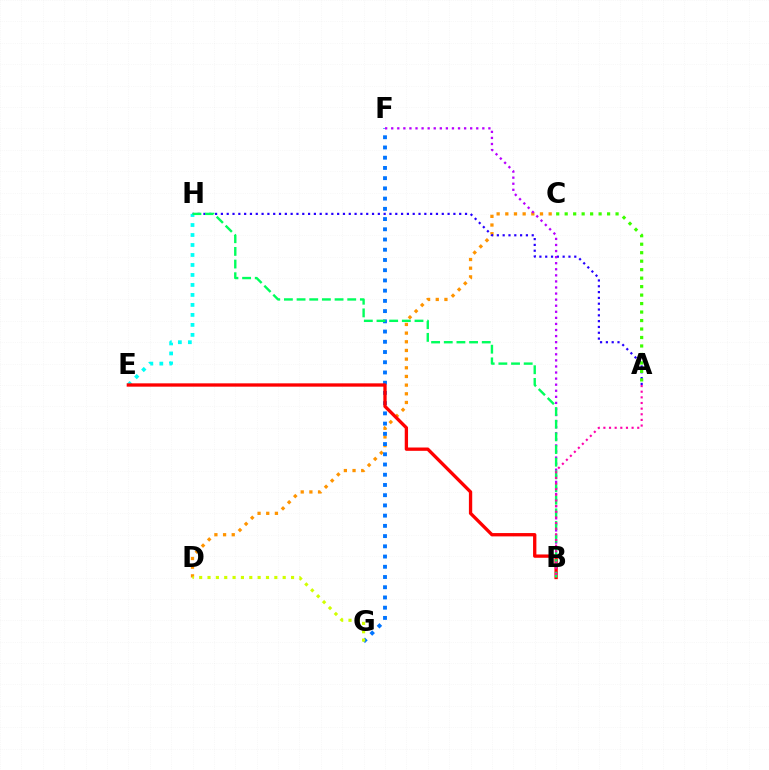{('C', 'D'): [{'color': '#ff9400', 'line_style': 'dotted', 'thickness': 2.36}], ('A', 'H'): [{'color': '#2500ff', 'line_style': 'dotted', 'thickness': 1.58}], ('F', 'G'): [{'color': '#0074ff', 'line_style': 'dotted', 'thickness': 2.78}], ('B', 'F'): [{'color': '#b900ff', 'line_style': 'dotted', 'thickness': 1.65}], ('E', 'H'): [{'color': '#00fff6', 'line_style': 'dotted', 'thickness': 2.71}], ('B', 'E'): [{'color': '#ff0000', 'line_style': 'solid', 'thickness': 2.39}], ('D', 'G'): [{'color': '#d1ff00', 'line_style': 'dotted', 'thickness': 2.27}], ('B', 'H'): [{'color': '#00ff5c', 'line_style': 'dashed', 'thickness': 1.72}], ('A', 'C'): [{'color': '#3dff00', 'line_style': 'dotted', 'thickness': 2.3}], ('A', 'B'): [{'color': '#ff00ac', 'line_style': 'dotted', 'thickness': 1.53}]}